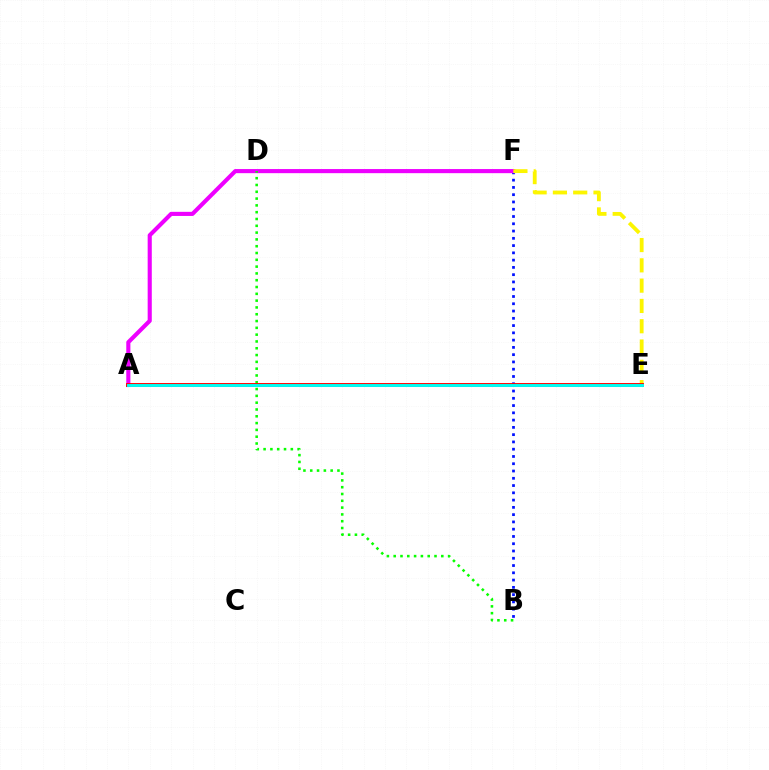{('B', 'F'): [{'color': '#0010ff', 'line_style': 'dotted', 'thickness': 1.98}], ('A', 'F'): [{'color': '#ee00ff', 'line_style': 'solid', 'thickness': 2.96}], ('B', 'D'): [{'color': '#08ff00', 'line_style': 'dotted', 'thickness': 1.85}], ('E', 'F'): [{'color': '#fcf500', 'line_style': 'dashed', 'thickness': 2.76}], ('A', 'E'): [{'color': '#ff0000', 'line_style': 'solid', 'thickness': 2.8}, {'color': '#00fff6', 'line_style': 'solid', 'thickness': 2.09}]}